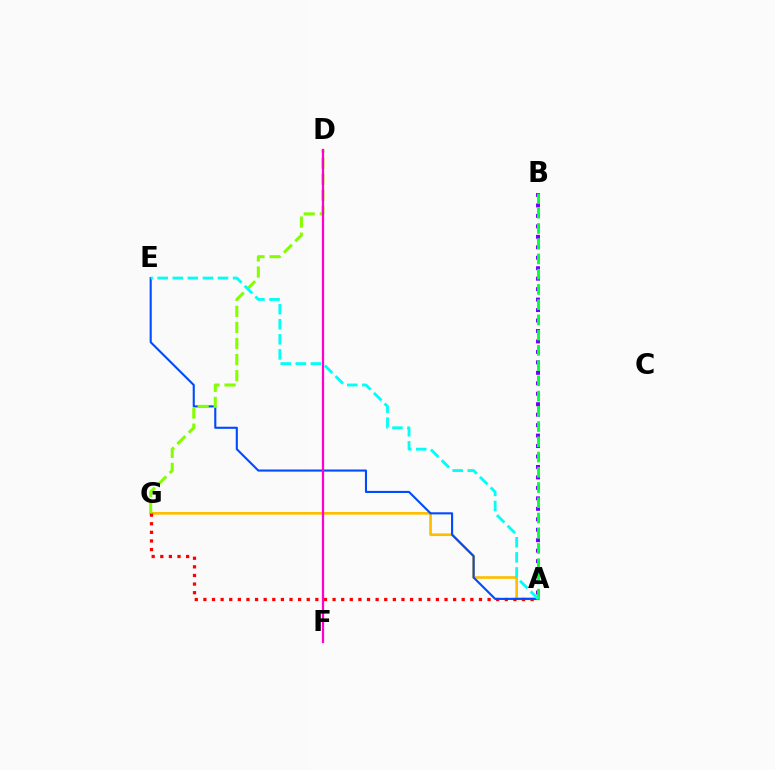{('A', 'G'): [{'color': '#ffbd00', 'line_style': 'solid', 'thickness': 1.92}, {'color': '#ff0000', 'line_style': 'dotted', 'thickness': 2.34}], ('A', 'B'): [{'color': '#7200ff', 'line_style': 'dotted', 'thickness': 2.84}, {'color': '#00ff39', 'line_style': 'dashed', 'thickness': 2.07}], ('A', 'E'): [{'color': '#004bff', 'line_style': 'solid', 'thickness': 1.51}, {'color': '#00fff6', 'line_style': 'dashed', 'thickness': 2.05}], ('D', 'G'): [{'color': '#84ff00', 'line_style': 'dashed', 'thickness': 2.19}], ('D', 'F'): [{'color': '#ff00cf', 'line_style': 'solid', 'thickness': 1.63}]}